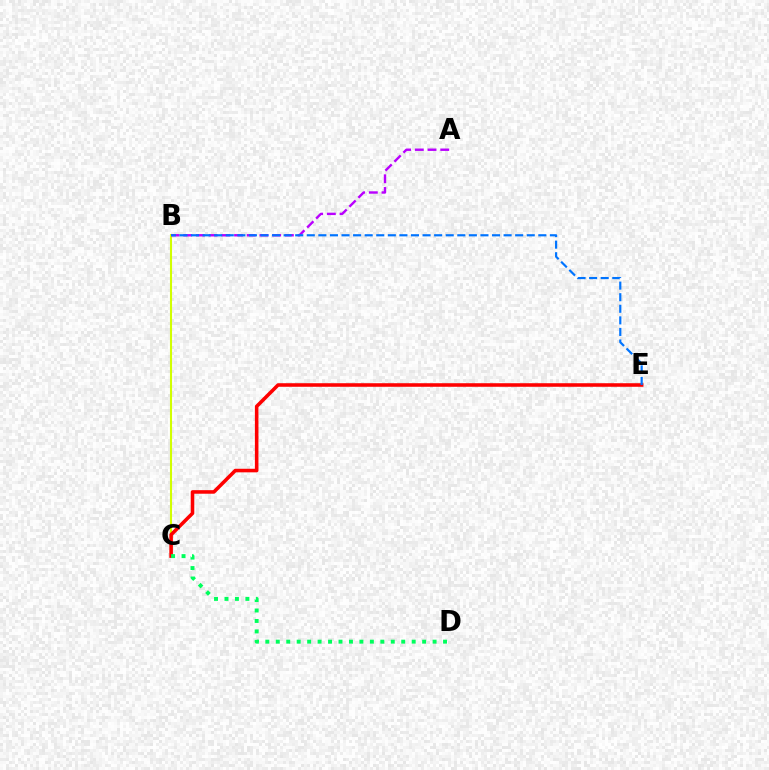{('B', 'C'): [{'color': '#d1ff00', 'line_style': 'solid', 'thickness': 1.5}], ('C', 'E'): [{'color': '#ff0000', 'line_style': 'solid', 'thickness': 2.56}], ('A', 'B'): [{'color': '#b900ff', 'line_style': 'dashed', 'thickness': 1.73}], ('C', 'D'): [{'color': '#00ff5c', 'line_style': 'dotted', 'thickness': 2.84}], ('B', 'E'): [{'color': '#0074ff', 'line_style': 'dashed', 'thickness': 1.57}]}